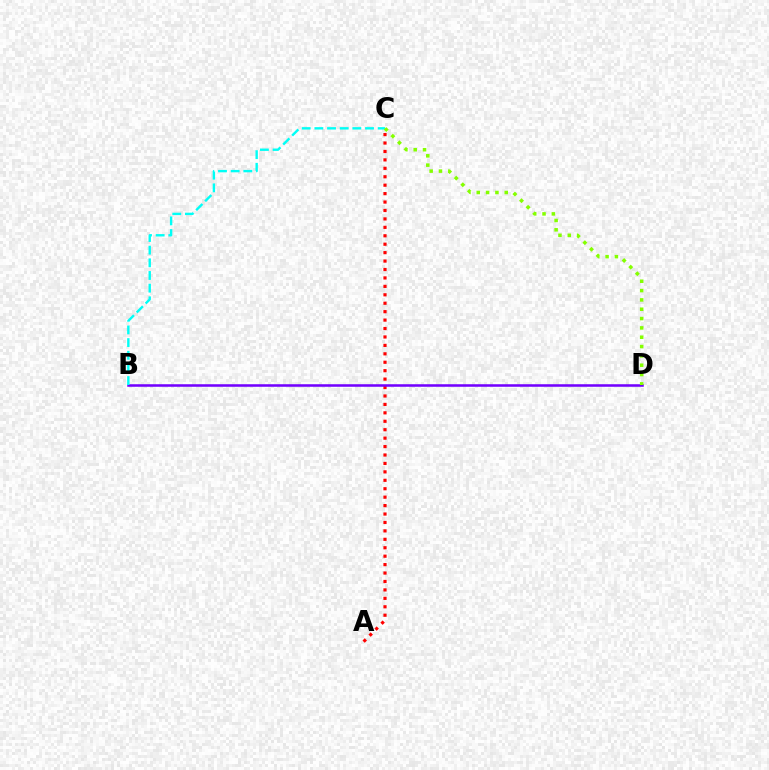{('A', 'C'): [{'color': '#ff0000', 'line_style': 'dotted', 'thickness': 2.29}], ('B', 'D'): [{'color': '#7200ff', 'line_style': 'solid', 'thickness': 1.83}], ('B', 'C'): [{'color': '#00fff6', 'line_style': 'dashed', 'thickness': 1.72}], ('C', 'D'): [{'color': '#84ff00', 'line_style': 'dotted', 'thickness': 2.53}]}